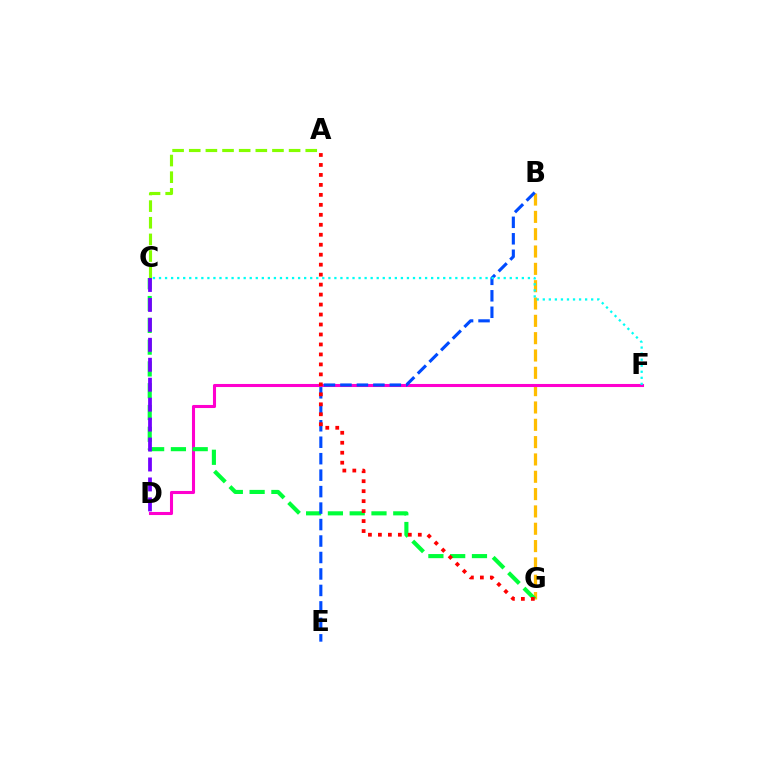{('B', 'G'): [{'color': '#ffbd00', 'line_style': 'dashed', 'thickness': 2.35}], ('D', 'F'): [{'color': '#ff00cf', 'line_style': 'solid', 'thickness': 2.21}], ('C', 'G'): [{'color': '#00ff39', 'line_style': 'dashed', 'thickness': 2.96}], ('B', 'E'): [{'color': '#004bff', 'line_style': 'dashed', 'thickness': 2.24}], ('A', 'C'): [{'color': '#84ff00', 'line_style': 'dashed', 'thickness': 2.26}], ('C', 'D'): [{'color': '#7200ff', 'line_style': 'dashed', 'thickness': 2.71}], ('A', 'G'): [{'color': '#ff0000', 'line_style': 'dotted', 'thickness': 2.71}], ('C', 'F'): [{'color': '#00fff6', 'line_style': 'dotted', 'thickness': 1.64}]}